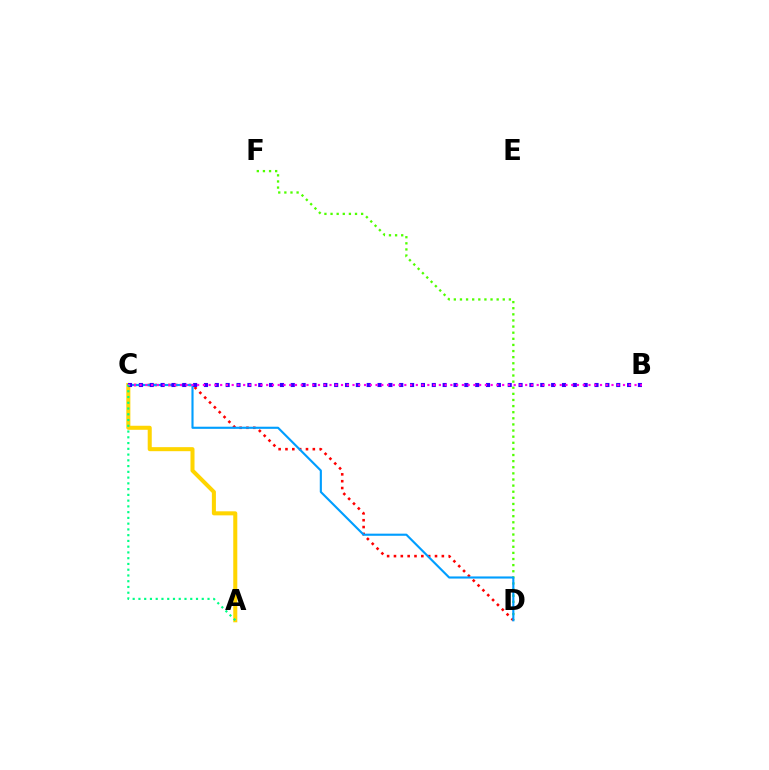{('D', 'F'): [{'color': '#4fff00', 'line_style': 'dotted', 'thickness': 1.66}], ('C', 'D'): [{'color': '#ff0000', 'line_style': 'dotted', 'thickness': 1.86}, {'color': '#009eff', 'line_style': 'solid', 'thickness': 1.53}], ('A', 'C'): [{'color': '#ffd500', 'line_style': 'solid', 'thickness': 2.91}, {'color': '#00ff86', 'line_style': 'dotted', 'thickness': 1.56}], ('B', 'C'): [{'color': '#3700ff', 'line_style': 'dotted', 'thickness': 2.95}, {'color': '#ff00ed', 'line_style': 'dotted', 'thickness': 1.56}]}